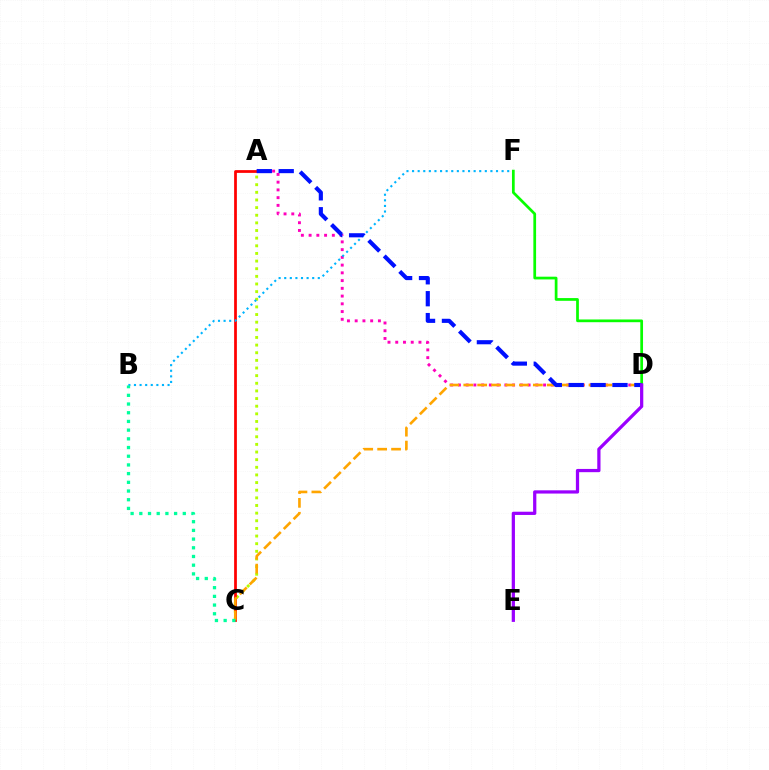{('A', 'C'): [{'color': '#b3ff00', 'line_style': 'dotted', 'thickness': 2.08}, {'color': '#ff0000', 'line_style': 'solid', 'thickness': 1.98}], ('A', 'D'): [{'color': '#ff00bd', 'line_style': 'dotted', 'thickness': 2.1}, {'color': '#0010ff', 'line_style': 'dashed', 'thickness': 2.98}], ('C', 'D'): [{'color': '#ffa500', 'line_style': 'dashed', 'thickness': 1.89}], ('B', 'F'): [{'color': '#00b5ff', 'line_style': 'dotted', 'thickness': 1.52}], ('D', 'F'): [{'color': '#08ff00', 'line_style': 'solid', 'thickness': 1.97}], ('B', 'C'): [{'color': '#00ff9d', 'line_style': 'dotted', 'thickness': 2.36}], ('D', 'E'): [{'color': '#9b00ff', 'line_style': 'solid', 'thickness': 2.33}]}